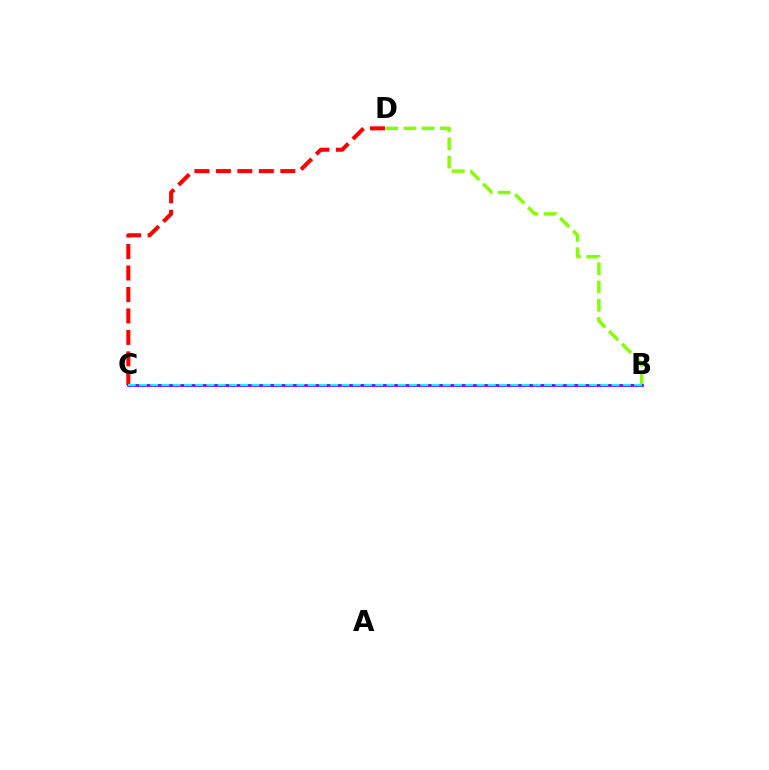{('C', 'D'): [{'color': '#ff0000', 'line_style': 'dashed', 'thickness': 2.92}], ('B', 'D'): [{'color': '#84ff00', 'line_style': 'dashed', 'thickness': 2.48}], ('B', 'C'): [{'color': '#7200ff', 'line_style': 'solid', 'thickness': 1.97}, {'color': '#00fff6', 'line_style': 'dashed', 'thickness': 1.53}]}